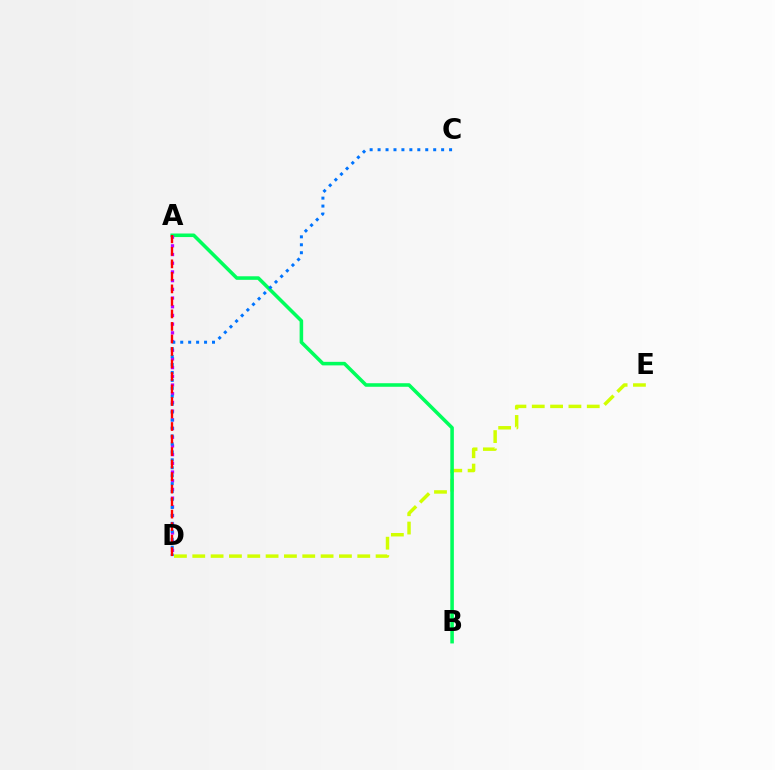{('D', 'E'): [{'color': '#d1ff00', 'line_style': 'dashed', 'thickness': 2.49}], ('A', 'B'): [{'color': '#00ff5c', 'line_style': 'solid', 'thickness': 2.56}], ('A', 'D'): [{'color': '#b900ff', 'line_style': 'dotted', 'thickness': 2.36}, {'color': '#ff0000', 'line_style': 'dashed', 'thickness': 1.7}], ('C', 'D'): [{'color': '#0074ff', 'line_style': 'dotted', 'thickness': 2.16}]}